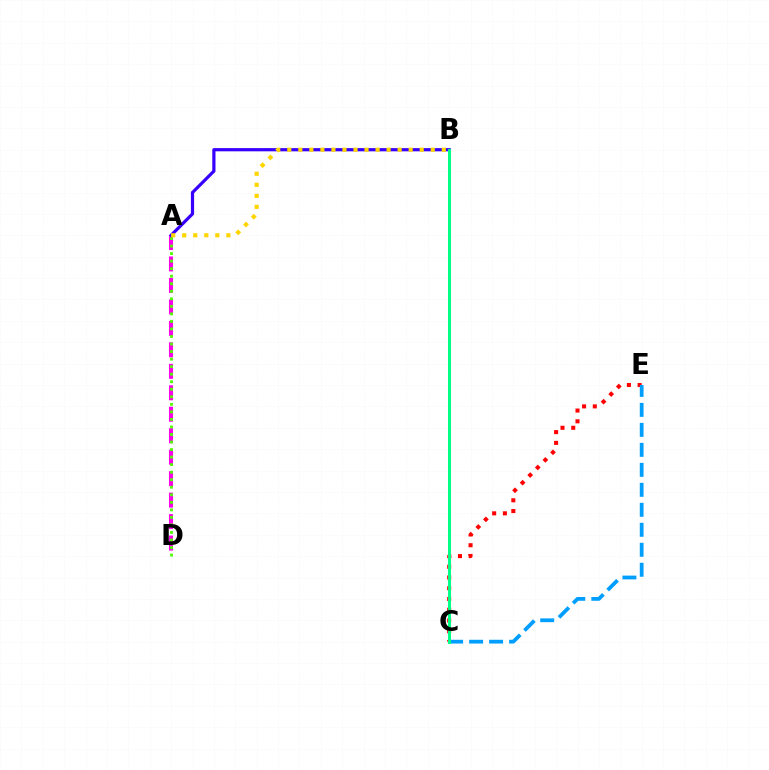{('A', 'D'): [{'color': '#ff00ed', 'line_style': 'dashed', 'thickness': 2.92}, {'color': '#4fff00', 'line_style': 'dotted', 'thickness': 2.05}], ('C', 'E'): [{'color': '#ff0000', 'line_style': 'dotted', 'thickness': 2.92}, {'color': '#009eff', 'line_style': 'dashed', 'thickness': 2.71}], ('A', 'B'): [{'color': '#3700ff', 'line_style': 'solid', 'thickness': 2.3}, {'color': '#ffd500', 'line_style': 'dotted', 'thickness': 3.0}], ('B', 'C'): [{'color': '#00ff86', 'line_style': 'solid', 'thickness': 2.13}]}